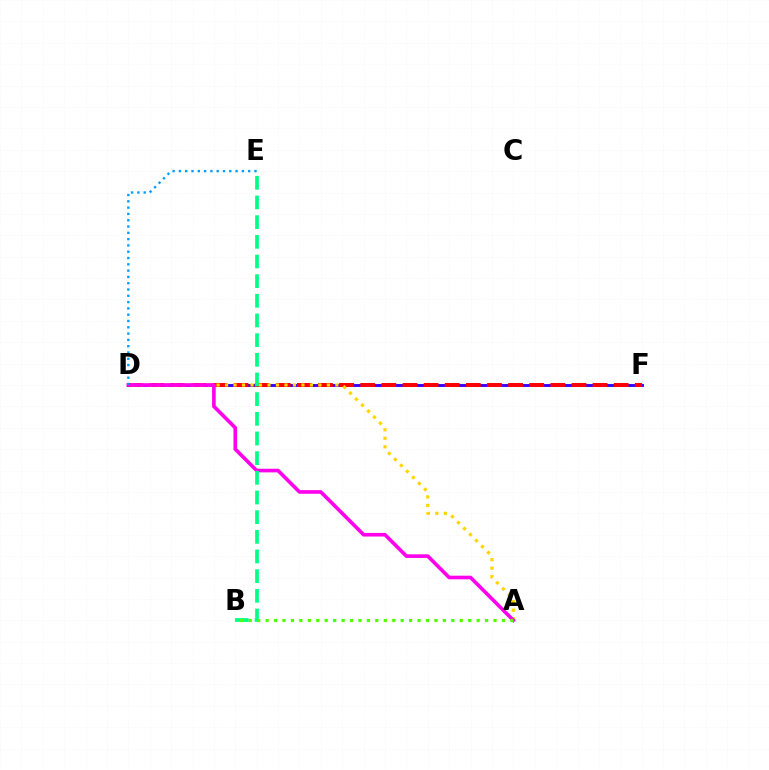{('D', 'F'): [{'color': '#3700ff', 'line_style': 'solid', 'thickness': 2.1}, {'color': '#ff0000', 'line_style': 'dashed', 'thickness': 2.87}], ('A', 'D'): [{'color': '#ffd500', 'line_style': 'dotted', 'thickness': 2.31}, {'color': '#ff00ed', 'line_style': 'solid', 'thickness': 2.61}], ('D', 'E'): [{'color': '#009eff', 'line_style': 'dotted', 'thickness': 1.71}], ('B', 'E'): [{'color': '#00ff86', 'line_style': 'dashed', 'thickness': 2.67}], ('A', 'B'): [{'color': '#4fff00', 'line_style': 'dotted', 'thickness': 2.29}]}